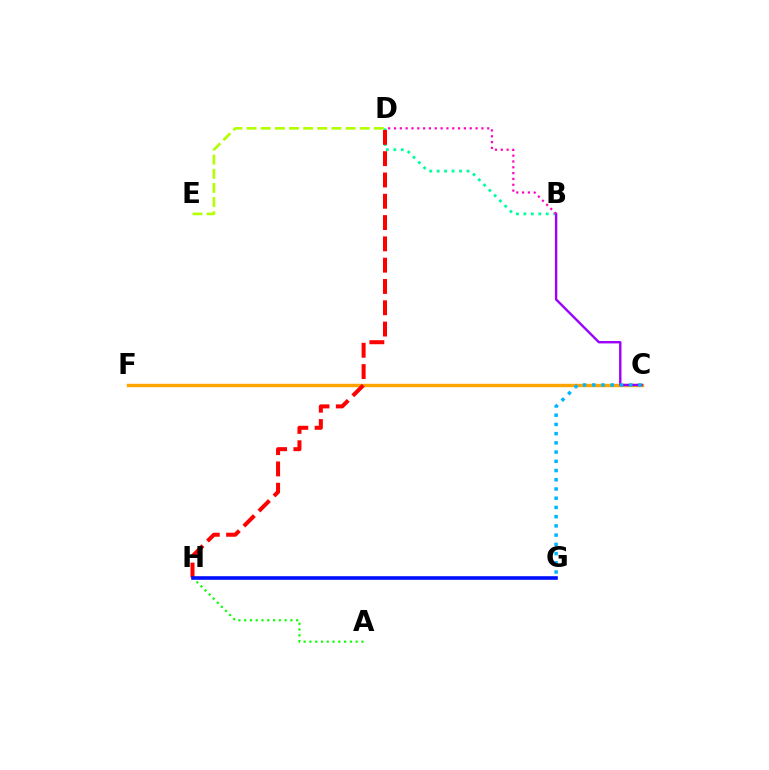{('C', 'F'): [{'color': '#ffa500', 'line_style': 'solid', 'thickness': 2.46}], ('D', 'E'): [{'color': '#b3ff00', 'line_style': 'dashed', 'thickness': 1.92}], ('B', 'D'): [{'color': '#00ff9d', 'line_style': 'dotted', 'thickness': 2.03}, {'color': '#ff00bd', 'line_style': 'dotted', 'thickness': 1.58}], ('B', 'C'): [{'color': '#9b00ff', 'line_style': 'solid', 'thickness': 1.71}], ('C', 'G'): [{'color': '#00b5ff', 'line_style': 'dotted', 'thickness': 2.51}], ('D', 'H'): [{'color': '#ff0000', 'line_style': 'dashed', 'thickness': 2.89}], ('A', 'H'): [{'color': '#08ff00', 'line_style': 'dotted', 'thickness': 1.57}], ('G', 'H'): [{'color': '#0010ff', 'line_style': 'solid', 'thickness': 2.59}]}